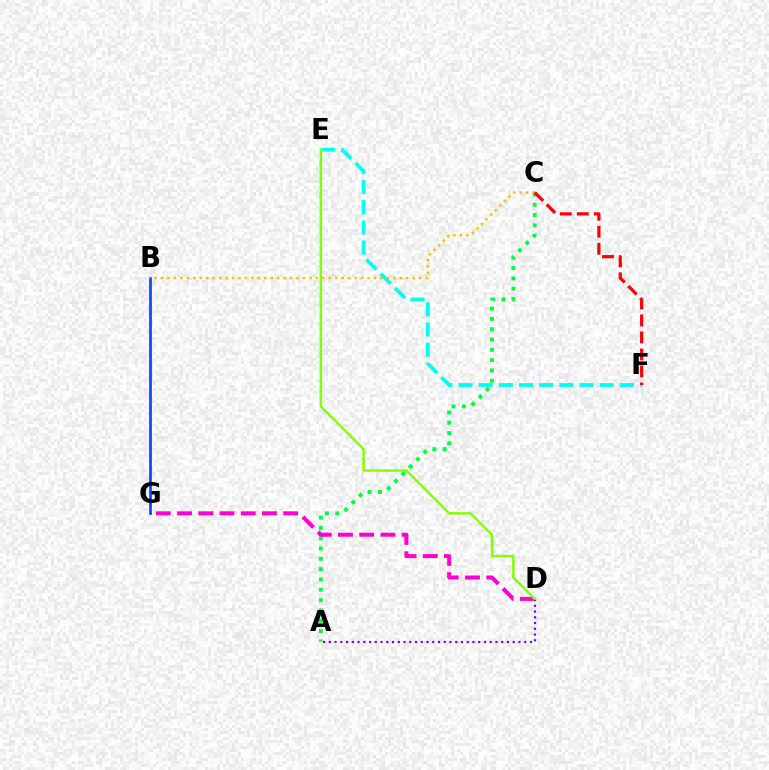{('A', 'C'): [{'color': '#00ff39', 'line_style': 'dotted', 'thickness': 2.8}], ('D', 'G'): [{'color': '#ff00cf', 'line_style': 'dashed', 'thickness': 2.88}], ('A', 'D'): [{'color': '#7200ff', 'line_style': 'dotted', 'thickness': 1.56}], ('B', 'G'): [{'color': '#004bff', 'line_style': 'solid', 'thickness': 1.96}], ('E', 'F'): [{'color': '#00fff6', 'line_style': 'dashed', 'thickness': 2.74}], ('B', 'C'): [{'color': '#ffbd00', 'line_style': 'dotted', 'thickness': 1.75}], ('C', 'F'): [{'color': '#ff0000', 'line_style': 'dashed', 'thickness': 2.31}], ('D', 'E'): [{'color': '#84ff00', 'line_style': 'solid', 'thickness': 1.76}]}